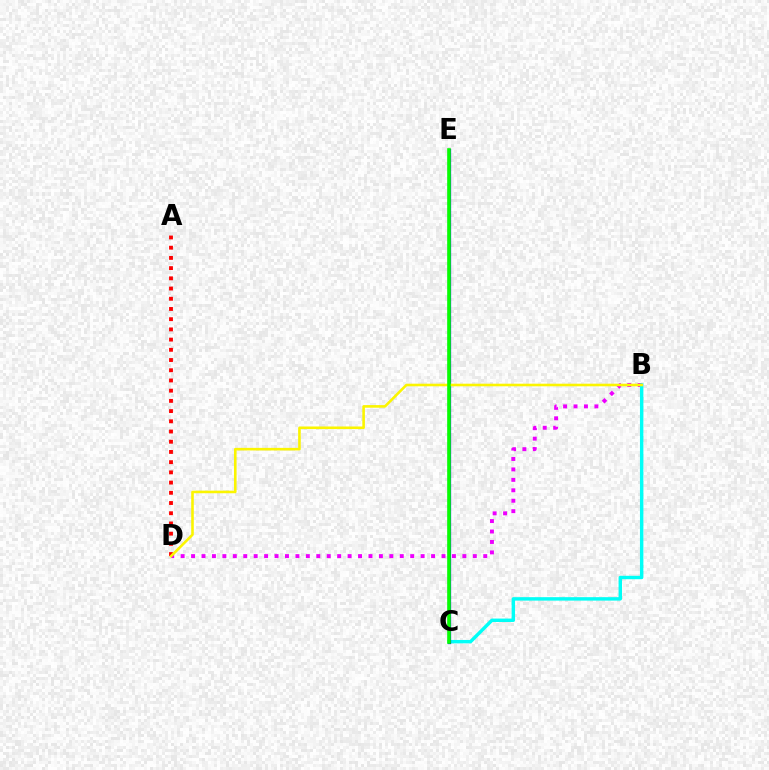{('A', 'D'): [{'color': '#ff0000', 'line_style': 'dotted', 'thickness': 2.77}], ('B', 'D'): [{'color': '#ee00ff', 'line_style': 'dotted', 'thickness': 2.84}, {'color': '#fcf500', 'line_style': 'solid', 'thickness': 1.87}], ('B', 'C'): [{'color': '#00fff6', 'line_style': 'solid', 'thickness': 2.47}], ('C', 'E'): [{'color': '#0010ff', 'line_style': 'solid', 'thickness': 2.34}, {'color': '#08ff00', 'line_style': 'solid', 'thickness': 2.58}]}